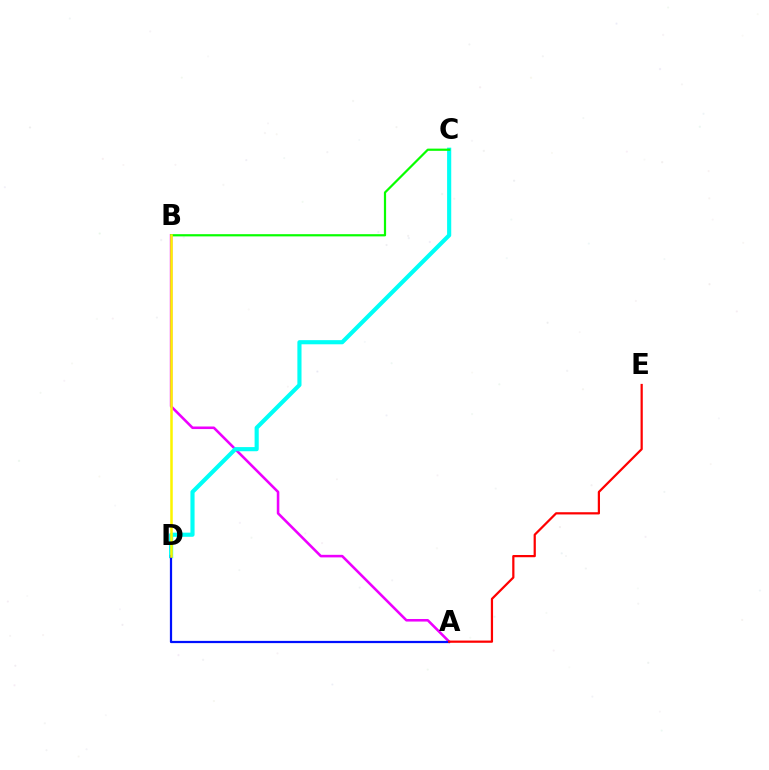{('A', 'B'): [{'color': '#ee00ff', 'line_style': 'solid', 'thickness': 1.85}], ('C', 'D'): [{'color': '#00fff6', 'line_style': 'solid', 'thickness': 2.98}], ('B', 'C'): [{'color': '#08ff00', 'line_style': 'solid', 'thickness': 1.59}], ('A', 'D'): [{'color': '#0010ff', 'line_style': 'solid', 'thickness': 1.6}], ('A', 'E'): [{'color': '#ff0000', 'line_style': 'solid', 'thickness': 1.6}], ('B', 'D'): [{'color': '#fcf500', 'line_style': 'solid', 'thickness': 1.82}]}